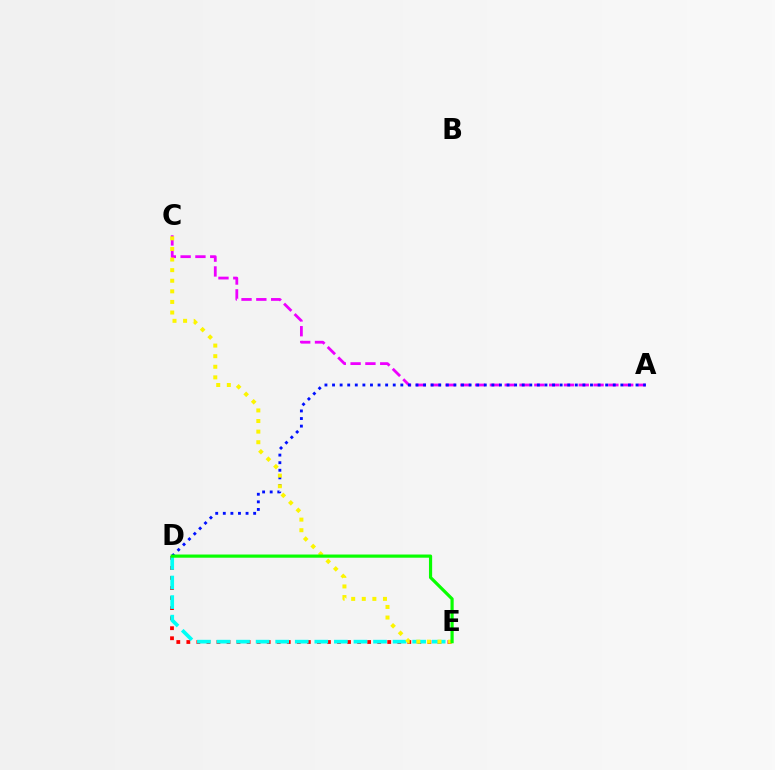{('D', 'E'): [{'color': '#ff0000', 'line_style': 'dotted', 'thickness': 2.73}, {'color': '#00fff6', 'line_style': 'dashed', 'thickness': 2.66}, {'color': '#08ff00', 'line_style': 'solid', 'thickness': 2.29}], ('A', 'C'): [{'color': '#ee00ff', 'line_style': 'dashed', 'thickness': 2.01}], ('A', 'D'): [{'color': '#0010ff', 'line_style': 'dotted', 'thickness': 2.06}], ('C', 'E'): [{'color': '#fcf500', 'line_style': 'dotted', 'thickness': 2.88}]}